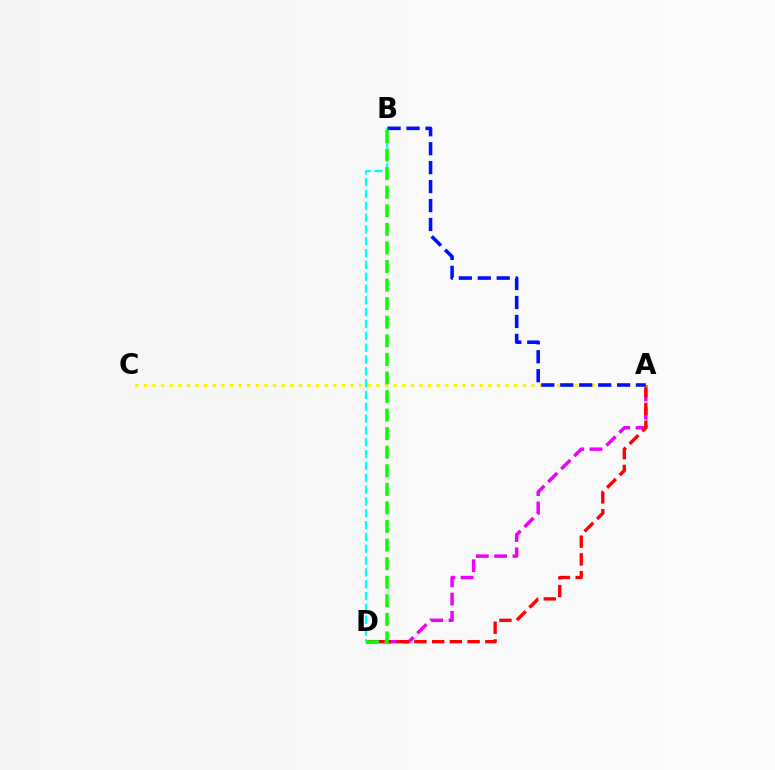{('A', 'D'): [{'color': '#ee00ff', 'line_style': 'dashed', 'thickness': 2.49}, {'color': '#ff0000', 'line_style': 'dashed', 'thickness': 2.41}], ('A', 'C'): [{'color': '#fcf500', 'line_style': 'dotted', 'thickness': 2.34}], ('B', 'D'): [{'color': '#00fff6', 'line_style': 'dashed', 'thickness': 1.61}, {'color': '#08ff00', 'line_style': 'dashed', 'thickness': 2.52}], ('A', 'B'): [{'color': '#0010ff', 'line_style': 'dashed', 'thickness': 2.57}]}